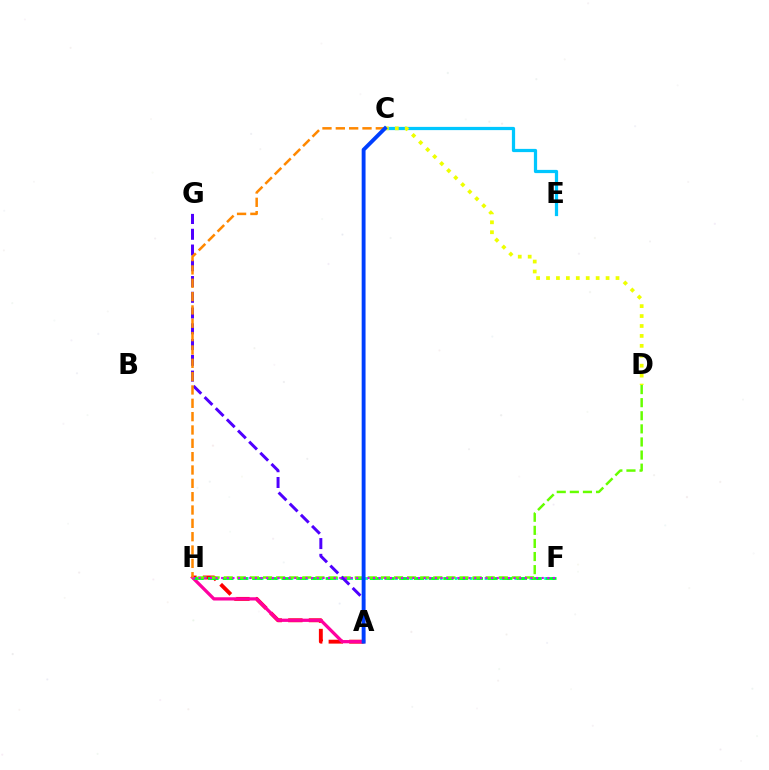{('A', 'H'): [{'color': '#ff0000', 'line_style': 'dashed', 'thickness': 2.8}, {'color': '#ff00a0', 'line_style': 'solid', 'thickness': 2.35}], ('F', 'H'): [{'color': '#00ffaf', 'line_style': 'dotted', 'thickness': 2.03}, {'color': '#00ff27', 'line_style': 'dashed', 'thickness': 2.0}, {'color': '#d600ff', 'line_style': 'dotted', 'thickness': 1.53}], ('C', 'E'): [{'color': '#00c7ff', 'line_style': 'solid', 'thickness': 2.32}], ('D', 'H'): [{'color': '#66ff00', 'line_style': 'dashed', 'thickness': 1.78}], ('A', 'G'): [{'color': '#4f00ff', 'line_style': 'dashed', 'thickness': 2.14}], ('C', 'D'): [{'color': '#eeff00', 'line_style': 'dotted', 'thickness': 2.7}], ('C', 'H'): [{'color': '#ff8800', 'line_style': 'dashed', 'thickness': 1.81}], ('A', 'C'): [{'color': '#003fff', 'line_style': 'solid', 'thickness': 2.79}]}